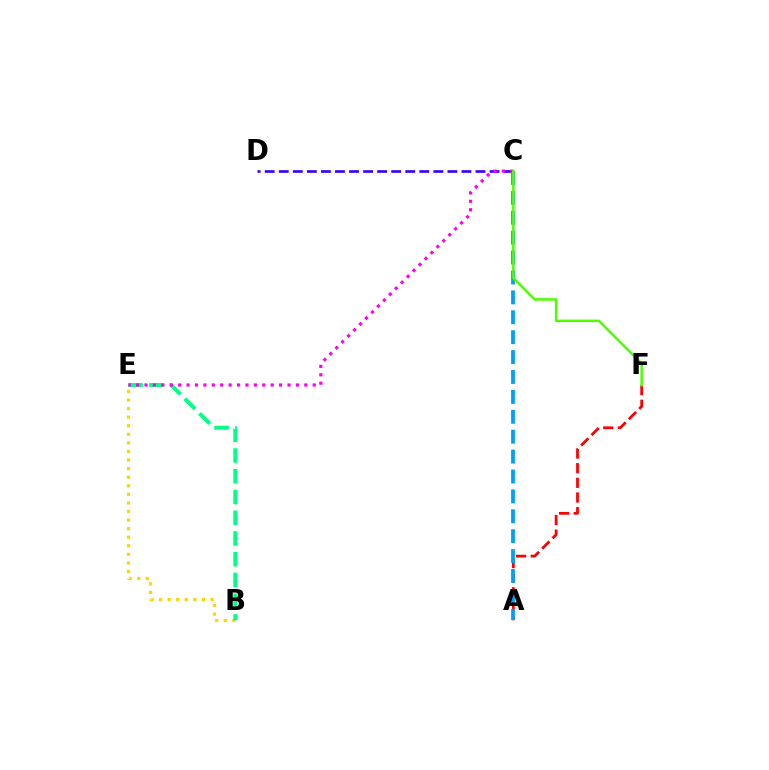{('A', 'F'): [{'color': '#ff0000', 'line_style': 'dashed', 'thickness': 1.99}], ('C', 'D'): [{'color': '#3700ff', 'line_style': 'dashed', 'thickness': 1.91}], ('B', 'E'): [{'color': '#ffd500', 'line_style': 'dotted', 'thickness': 2.33}, {'color': '#00ff86', 'line_style': 'dashed', 'thickness': 2.82}], ('A', 'C'): [{'color': '#009eff', 'line_style': 'dashed', 'thickness': 2.7}], ('C', 'E'): [{'color': '#ff00ed', 'line_style': 'dotted', 'thickness': 2.29}], ('C', 'F'): [{'color': '#4fff00', 'line_style': 'solid', 'thickness': 1.82}]}